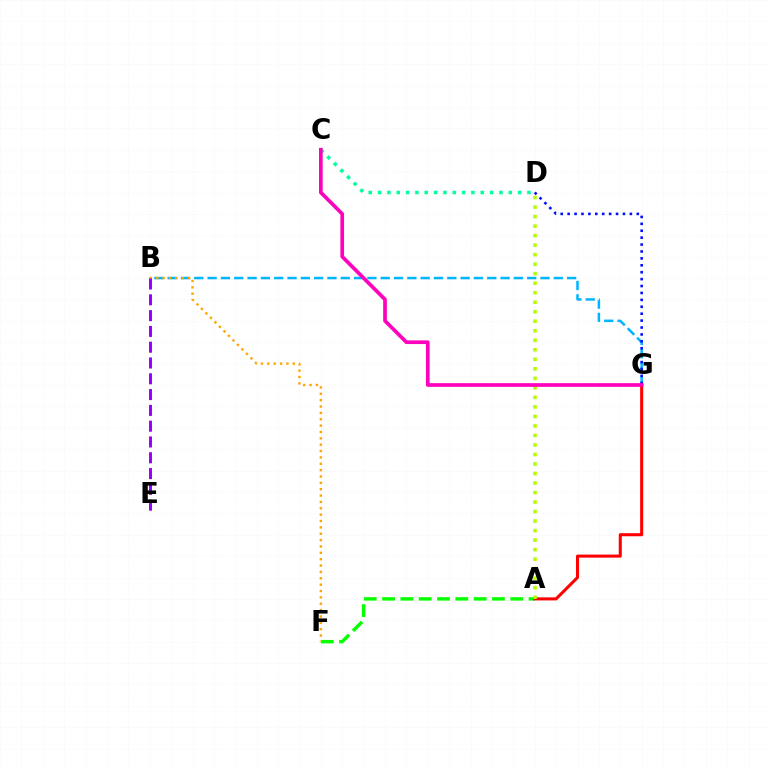{('A', 'F'): [{'color': '#08ff00', 'line_style': 'dashed', 'thickness': 2.49}], ('B', 'G'): [{'color': '#00b5ff', 'line_style': 'dashed', 'thickness': 1.81}], ('A', 'G'): [{'color': '#ff0000', 'line_style': 'solid', 'thickness': 2.2}], ('B', 'F'): [{'color': '#ffa500', 'line_style': 'dotted', 'thickness': 1.73}], ('D', 'G'): [{'color': '#0010ff', 'line_style': 'dotted', 'thickness': 1.88}], ('A', 'D'): [{'color': '#b3ff00', 'line_style': 'dotted', 'thickness': 2.59}], ('B', 'E'): [{'color': '#9b00ff', 'line_style': 'dashed', 'thickness': 2.15}], ('C', 'D'): [{'color': '#00ff9d', 'line_style': 'dotted', 'thickness': 2.54}], ('C', 'G'): [{'color': '#ff00bd', 'line_style': 'solid', 'thickness': 2.65}]}